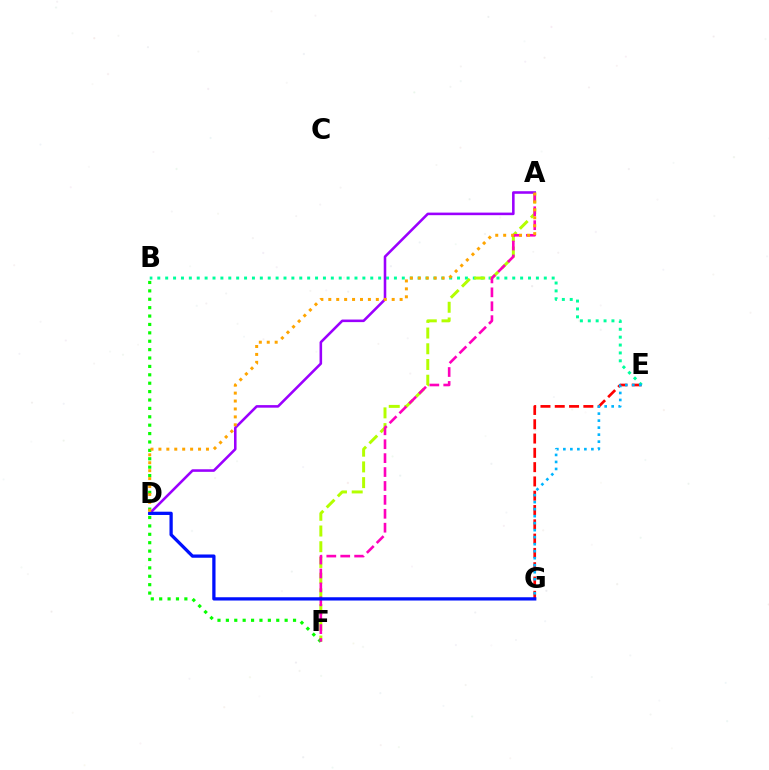{('E', 'G'): [{'color': '#ff0000', 'line_style': 'dashed', 'thickness': 1.94}, {'color': '#00b5ff', 'line_style': 'dotted', 'thickness': 1.9}], ('B', 'E'): [{'color': '#00ff9d', 'line_style': 'dotted', 'thickness': 2.14}], ('A', 'F'): [{'color': '#b3ff00', 'line_style': 'dashed', 'thickness': 2.14}, {'color': '#ff00bd', 'line_style': 'dashed', 'thickness': 1.89}], ('B', 'F'): [{'color': '#08ff00', 'line_style': 'dotted', 'thickness': 2.28}], ('A', 'D'): [{'color': '#9b00ff', 'line_style': 'solid', 'thickness': 1.85}, {'color': '#ffa500', 'line_style': 'dotted', 'thickness': 2.15}], ('D', 'G'): [{'color': '#0010ff', 'line_style': 'solid', 'thickness': 2.35}]}